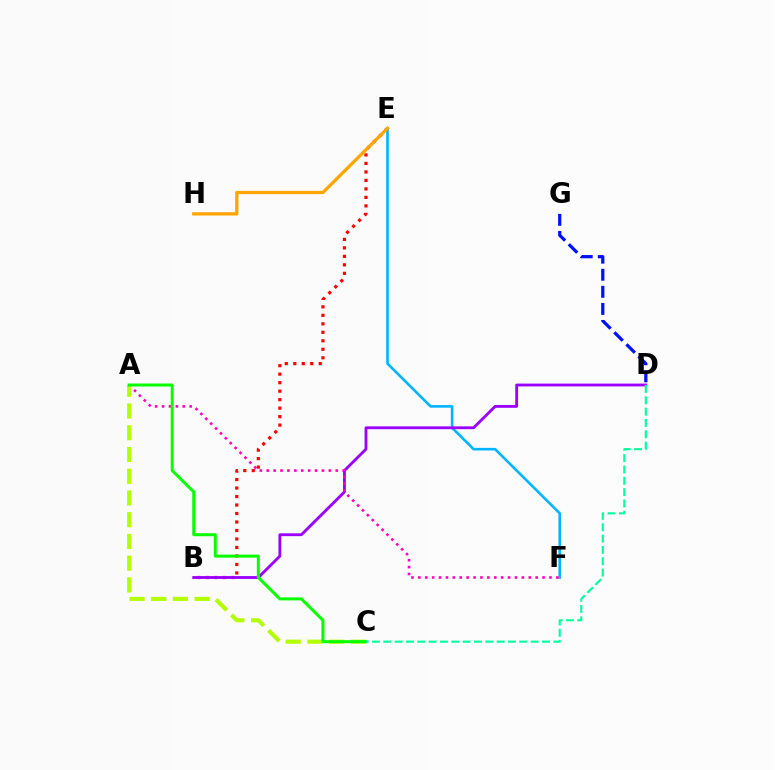{('B', 'E'): [{'color': '#ff0000', 'line_style': 'dotted', 'thickness': 2.31}], ('D', 'G'): [{'color': '#0010ff', 'line_style': 'dashed', 'thickness': 2.32}], ('E', 'F'): [{'color': '#00b5ff', 'line_style': 'solid', 'thickness': 1.88}], ('E', 'H'): [{'color': '#ffa500', 'line_style': 'solid', 'thickness': 2.35}], ('B', 'D'): [{'color': '#9b00ff', 'line_style': 'solid', 'thickness': 2.04}], ('A', 'F'): [{'color': '#ff00bd', 'line_style': 'dotted', 'thickness': 1.88}], ('A', 'C'): [{'color': '#b3ff00', 'line_style': 'dashed', 'thickness': 2.95}, {'color': '#08ff00', 'line_style': 'solid', 'thickness': 2.15}], ('C', 'D'): [{'color': '#00ff9d', 'line_style': 'dashed', 'thickness': 1.54}]}